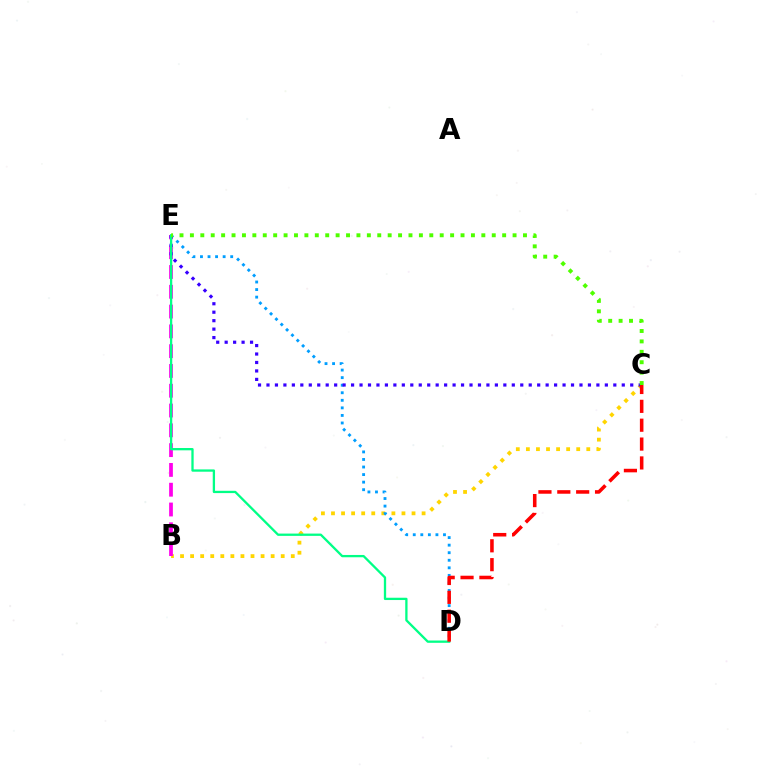{('B', 'C'): [{'color': '#ffd500', 'line_style': 'dotted', 'thickness': 2.74}], ('D', 'E'): [{'color': '#009eff', 'line_style': 'dotted', 'thickness': 2.05}, {'color': '#00ff86', 'line_style': 'solid', 'thickness': 1.66}], ('B', 'E'): [{'color': '#ff00ed', 'line_style': 'dashed', 'thickness': 2.69}], ('C', 'E'): [{'color': '#3700ff', 'line_style': 'dotted', 'thickness': 2.3}, {'color': '#4fff00', 'line_style': 'dotted', 'thickness': 2.83}], ('C', 'D'): [{'color': '#ff0000', 'line_style': 'dashed', 'thickness': 2.56}]}